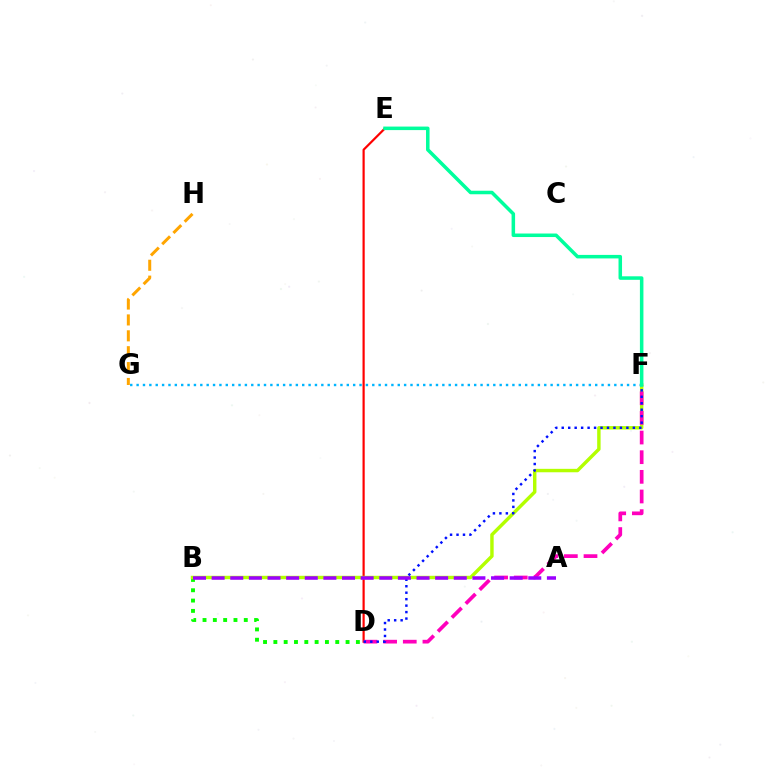{('D', 'E'): [{'color': '#ff0000', 'line_style': 'solid', 'thickness': 1.58}], ('G', 'H'): [{'color': '#ffa500', 'line_style': 'dashed', 'thickness': 2.16}], ('B', 'D'): [{'color': '#08ff00', 'line_style': 'dotted', 'thickness': 2.8}], ('B', 'F'): [{'color': '#b3ff00', 'line_style': 'solid', 'thickness': 2.47}], ('D', 'F'): [{'color': '#ff00bd', 'line_style': 'dashed', 'thickness': 2.67}, {'color': '#0010ff', 'line_style': 'dotted', 'thickness': 1.76}], ('A', 'B'): [{'color': '#9b00ff', 'line_style': 'dashed', 'thickness': 2.53}], ('F', 'G'): [{'color': '#00b5ff', 'line_style': 'dotted', 'thickness': 1.73}], ('E', 'F'): [{'color': '#00ff9d', 'line_style': 'solid', 'thickness': 2.53}]}